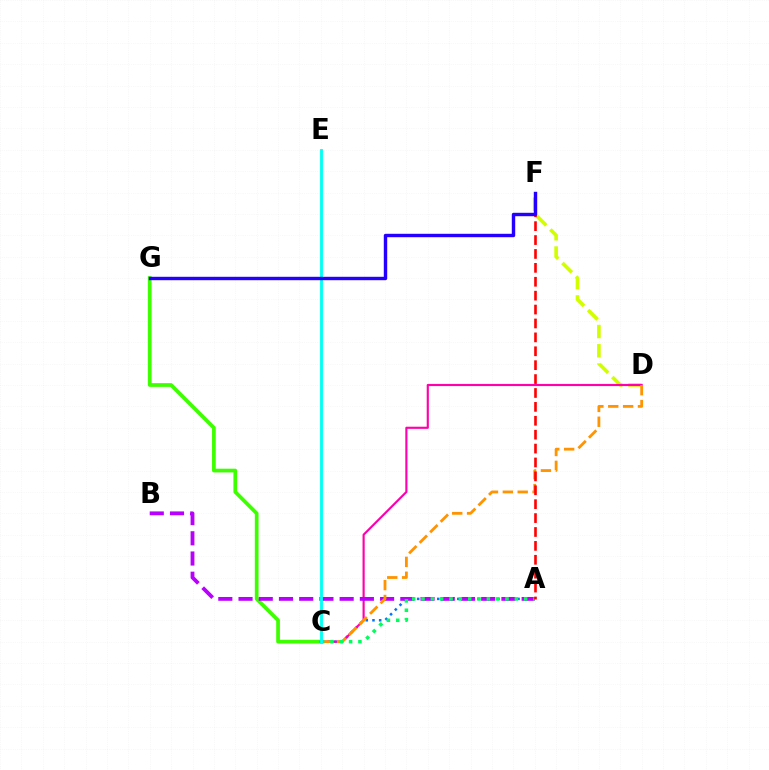{('D', 'F'): [{'color': '#d1ff00', 'line_style': 'dashed', 'thickness': 2.61}], ('A', 'C'): [{'color': '#0074ff', 'line_style': 'dotted', 'thickness': 1.82}, {'color': '#00ff5c', 'line_style': 'dotted', 'thickness': 2.54}], ('C', 'G'): [{'color': '#3dff00', 'line_style': 'solid', 'thickness': 2.68}], ('C', 'D'): [{'color': '#ff00ac', 'line_style': 'solid', 'thickness': 1.55}, {'color': '#ff9400', 'line_style': 'dashed', 'thickness': 2.02}], ('A', 'B'): [{'color': '#b900ff', 'line_style': 'dashed', 'thickness': 2.75}], ('C', 'E'): [{'color': '#00fff6', 'line_style': 'solid', 'thickness': 2.05}], ('A', 'F'): [{'color': '#ff0000', 'line_style': 'dashed', 'thickness': 1.89}], ('F', 'G'): [{'color': '#2500ff', 'line_style': 'solid', 'thickness': 2.46}]}